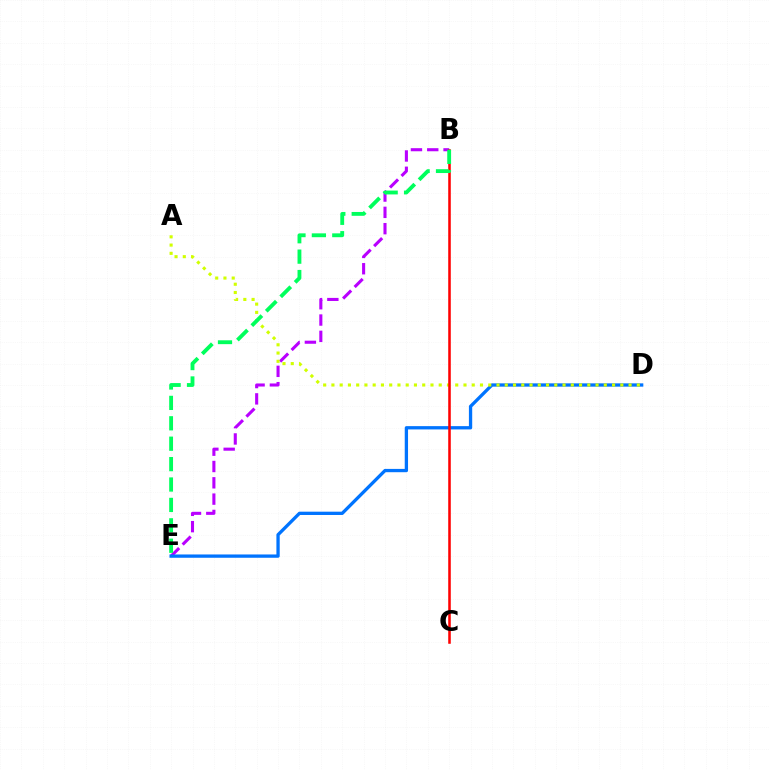{('B', 'E'): [{'color': '#b900ff', 'line_style': 'dashed', 'thickness': 2.22}, {'color': '#00ff5c', 'line_style': 'dashed', 'thickness': 2.77}], ('D', 'E'): [{'color': '#0074ff', 'line_style': 'solid', 'thickness': 2.37}], ('A', 'D'): [{'color': '#d1ff00', 'line_style': 'dotted', 'thickness': 2.24}], ('B', 'C'): [{'color': '#ff0000', 'line_style': 'solid', 'thickness': 1.84}]}